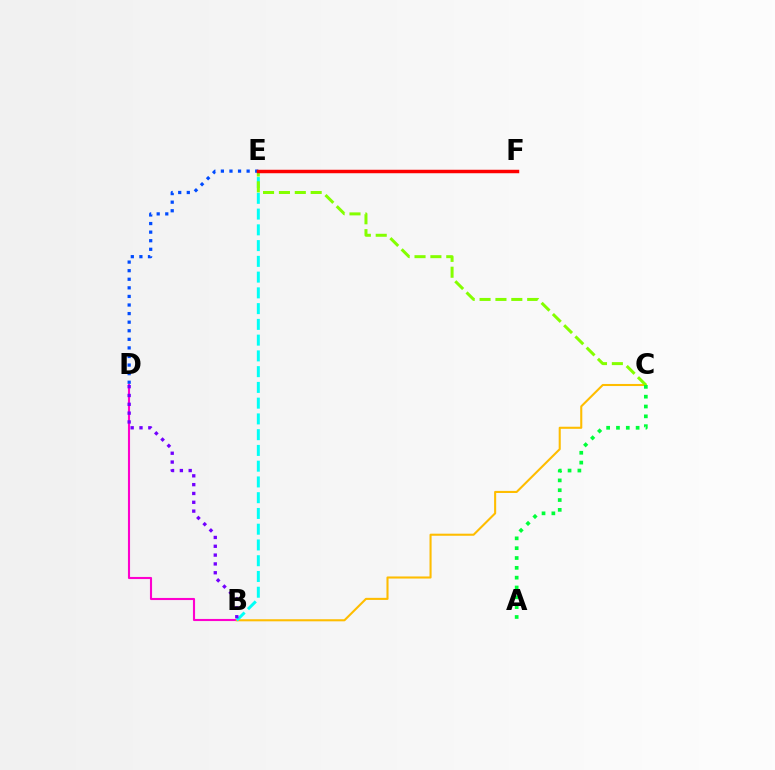{('B', 'D'): [{'color': '#ff00cf', 'line_style': 'solid', 'thickness': 1.52}, {'color': '#7200ff', 'line_style': 'dotted', 'thickness': 2.4}], ('B', 'C'): [{'color': '#ffbd00', 'line_style': 'solid', 'thickness': 1.5}], ('B', 'E'): [{'color': '#00fff6', 'line_style': 'dashed', 'thickness': 2.14}], ('C', 'E'): [{'color': '#84ff00', 'line_style': 'dashed', 'thickness': 2.16}], ('D', 'E'): [{'color': '#004bff', 'line_style': 'dotted', 'thickness': 2.33}], ('A', 'C'): [{'color': '#00ff39', 'line_style': 'dotted', 'thickness': 2.67}], ('E', 'F'): [{'color': '#ff0000', 'line_style': 'solid', 'thickness': 2.5}]}